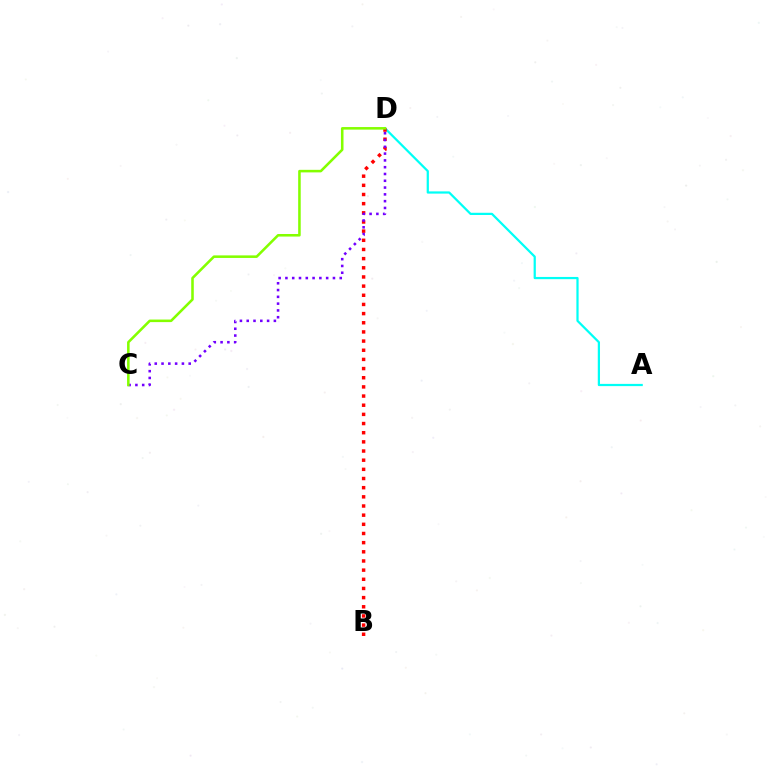{('A', 'D'): [{'color': '#00fff6', 'line_style': 'solid', 'thickness': 1.6}], ('B', 'D'): [{'color': '#ff0000', 'line_style': 'dotted', 'thickness': 2.49}], ('C', 'D'): [{'color': '#7200ff', 'line_style': 'dotted', 'thickness': 1.84}, {'color': '#84ff00', 'line_style': 'solid', 'thickness': 1.84}]}